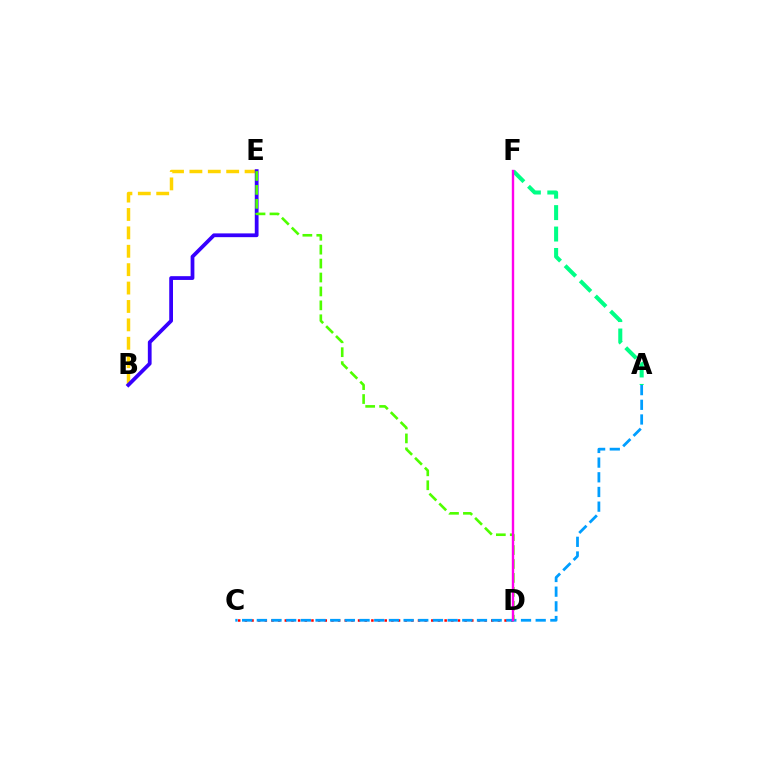{('C', 'D'): [{'color': '#ff0000', 'line_style': 'dotted', 'thickness': 1.81}], ('A', 'F'): [{'color': '#00ff86', 'line_style': 'dashed', 'thickness': 2.91}], ('B', 'E'): [{'color': '#ffd500', 'line_style': 'dashed', 'thickness': 2.5}, {'color': '#3700ff', 'line_style': 'solid', 'thickness': 2.71}], ('A', 'C'): [{'color': '#009eff', 'line_style': 'dashed', 'thickness': 1.99}], ('D', 'E'): [{'color': '#4fff00', 'line_style': 'dashed', 'thickness': 1.89}], ('D', 'F'): [{'color': '#ff00ed', 'line_style': 'solid', 'thickness': 1.72}]}